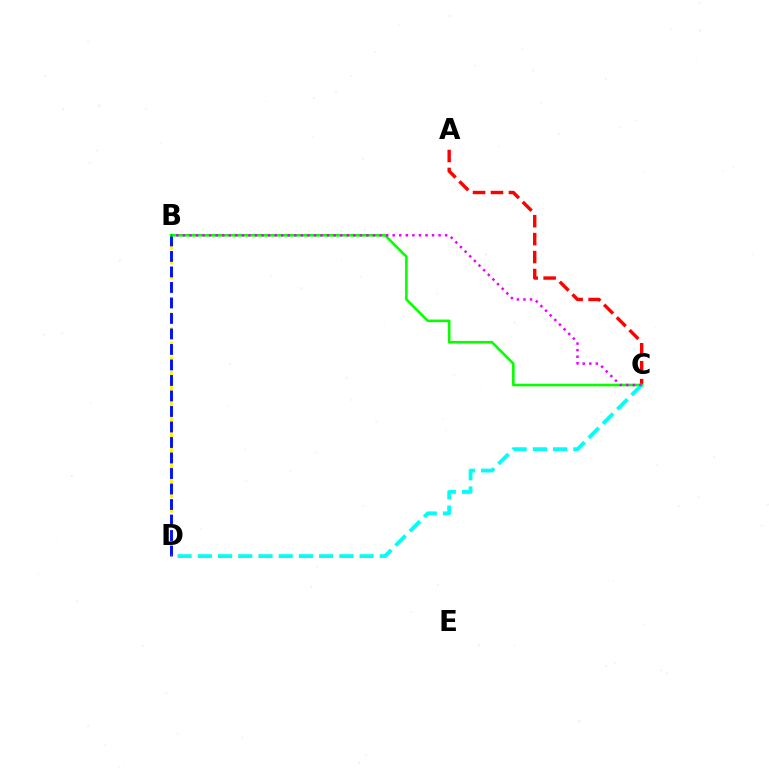{('B', 'D'): [{'color': '#fcf500', 'line_style': 'dashed', 'thickness': 1.98}, {'color': '#0010ff', 'line_style': 'dashed', 'thickness': 2.11}], ('A', 'C'): [{'color': '#ff0000', 'line_style': 'dashed', 'thickness': 2.44}], ('B', 'C'): [{'color': '#08ff00', 'line_style': 'solid', 'thickness': 1.87}, {'color': '#ee00ff', 'line_style': 'dotted', 'thickness': 1.78}], ('C', 'D'): [{'color': '#00fff6', 'line_style': 'dashed', 'thickness': 2.75}]}